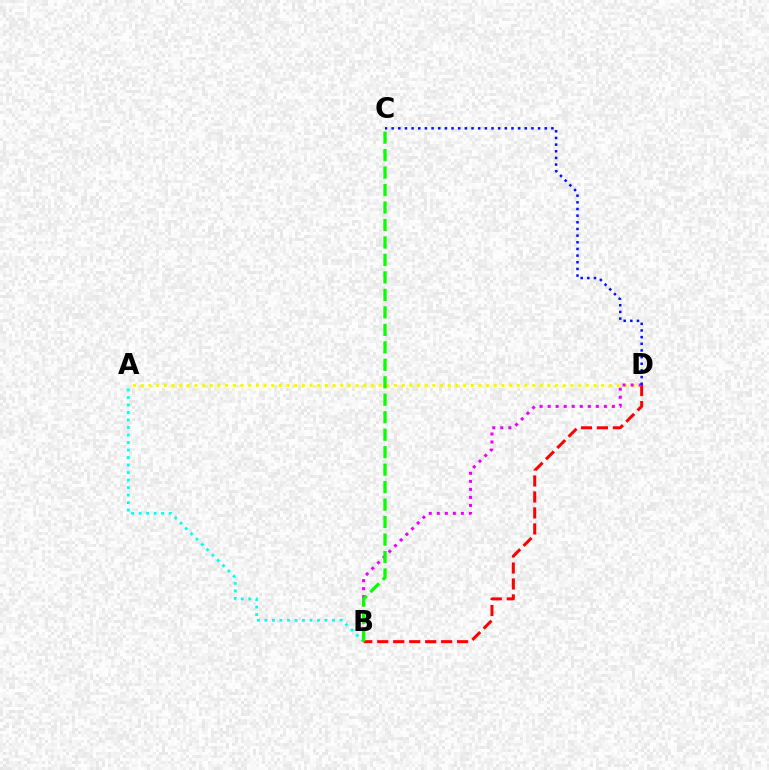{('A', 'B'): [{'color': '#00fff6', 'line_style': 'dotted', 'thickness': 2.04}], ('A', 'D'): [{'color': '#fcf500', 'line_style': 'dotted', 'thickness': 2.08}], ('B', 'D'): [{'color': '#ff0000', 'line_style': 'dashed', 'thickness': 2.17}, {'color': '#ee00ff', 'line_style': 'dotted', 'thickness': 2.18}], ('C', 'D'): [{'color': '#0010ff', 'line_style': 'dotted', 'thickness': 1.81}], ('B', 'C'): [{'color': '#08ff00', 'line_style': 'dashed', 'thickness': 2.37}]}